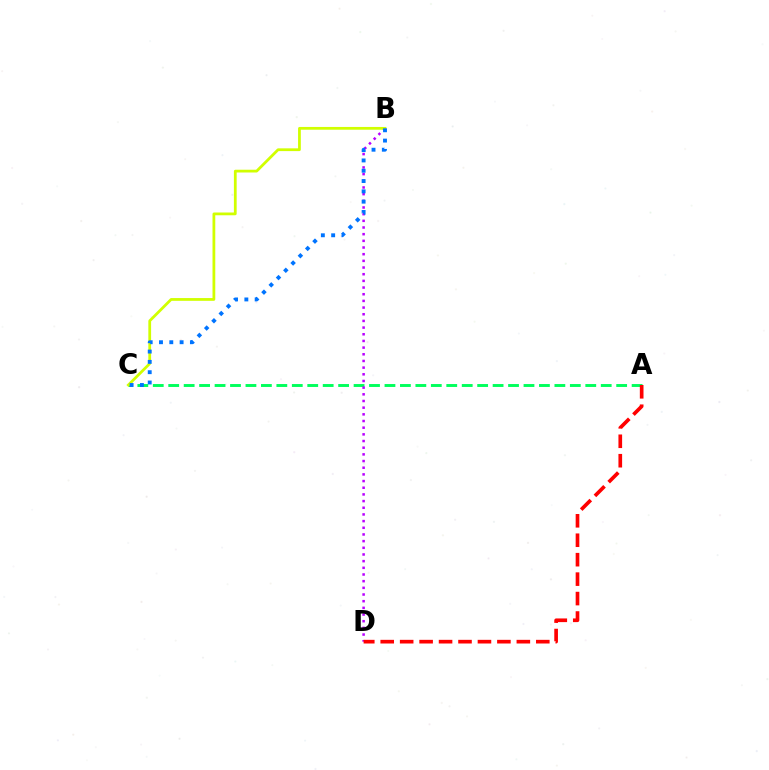{('A', 'C'): [{'color': '#00ff5c', 'line_style': 'dashed', 'thickness': 2.1}], ('B', 'D'): [{'color': '#b900ff', 'line_style': 'dotted', 'thickness': 1.81}], ('A', 'D'): [{'color': '#ff0000', 'line_style': 'dashed', 'thickness': 2.64}], ('B', 'C'): [{'color': '#d1ff00', 'line_style': 'solid', 'thickness': 1.99}, {'color': '#0074ff', 'line_style': 'dotted', 'thickness': 2.8}]}